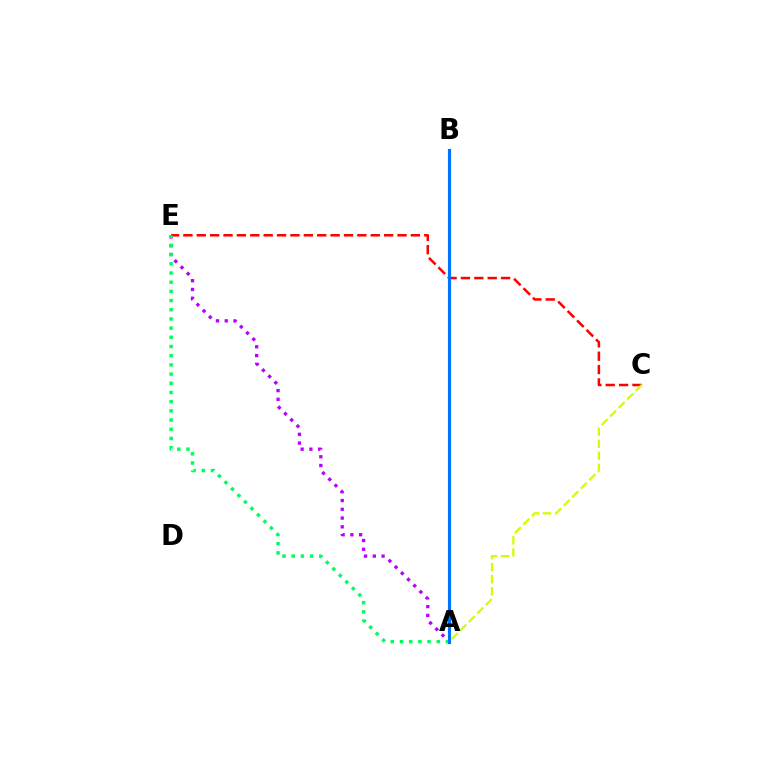{('C', 'E'): [{'color': '#ff0000', 'line_style': 'dashed', 'thickness': 1.82}], ('A', 'E'): [{'color': '#b900ff', 'line_style': 'dotted', 'thickness': 2.38}, {'color': '#00ff5c', 'line_style': 'dotted', 'thickness': 2.5}], ('A', 'B'): [{'color': '#0074ff', 'line_style': 'solid', 'thickness': 2.26}], ('A', 'C'): [{'color': '#d1ff00', 'line_style': 'dashed', 'thickness': 1.64}]}